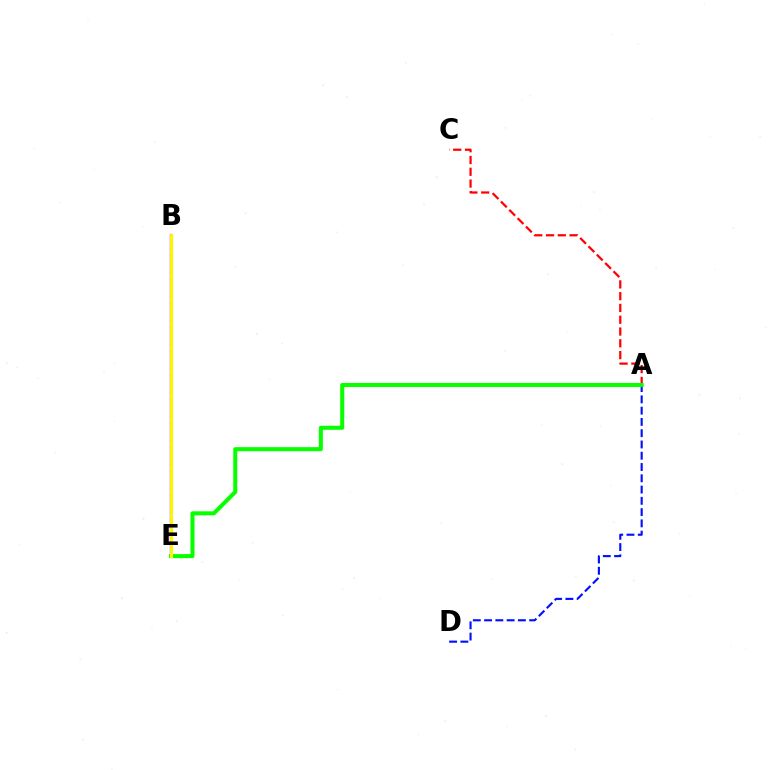{('B', 'E'): [{'color': '#ee00ff', 'line_style': 'solid', 'thickness': 1.68}, {'color': '#00fff6', 'line_style': 'dotted', 'thickness': 1.63}, {'color': '#fcf500', 'line_style': 'solid', 'thickness': 2.23}], ('A', 'D'): [{'color': '#0010ff', 'line_style': 'dashed', 'thickness': 1.53}], ('A', 'C'): [{'color': '#ff0000', 'line_style': 'dashed', 'thickness': 1.6}], ('A', 'E'): [{'color': '#08ff00', 'line_style': 'solid', 'thickness': 2.91}]}